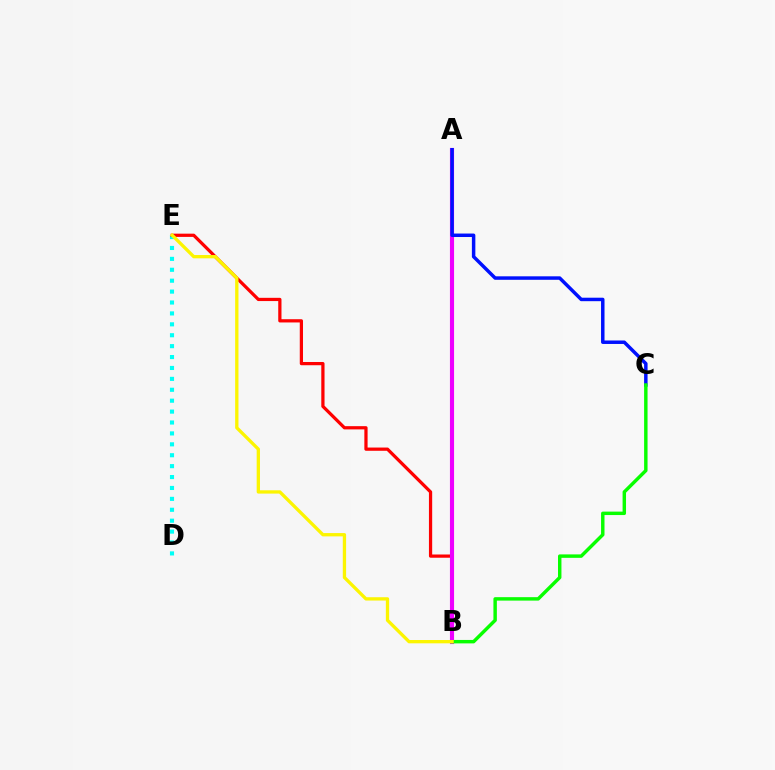{('D', 'E'): [{'color': '#00fff6', 'line_style': 'dotted', 'thickness': 2.96}], ('B', 'E'): [{'color': '#ff0000', 'line_style': 'solid', 'thickness': 2.33}, {'color': '#fcf500', 'line_style': 'solid', 'thickness': 2.38}], ('A', 'B'): [{'color': '#ee00ff', 'line_style': 'solid', 'thickness': 2.97}], ('A', 'C'): [{'color': '#0010ff', 'line_style': 'solid', 'thickness': 2.5}], ('B', 'C'): [{'color': '#08ff00', 'line_style': 'solid', 'thickness': 2.48}]}